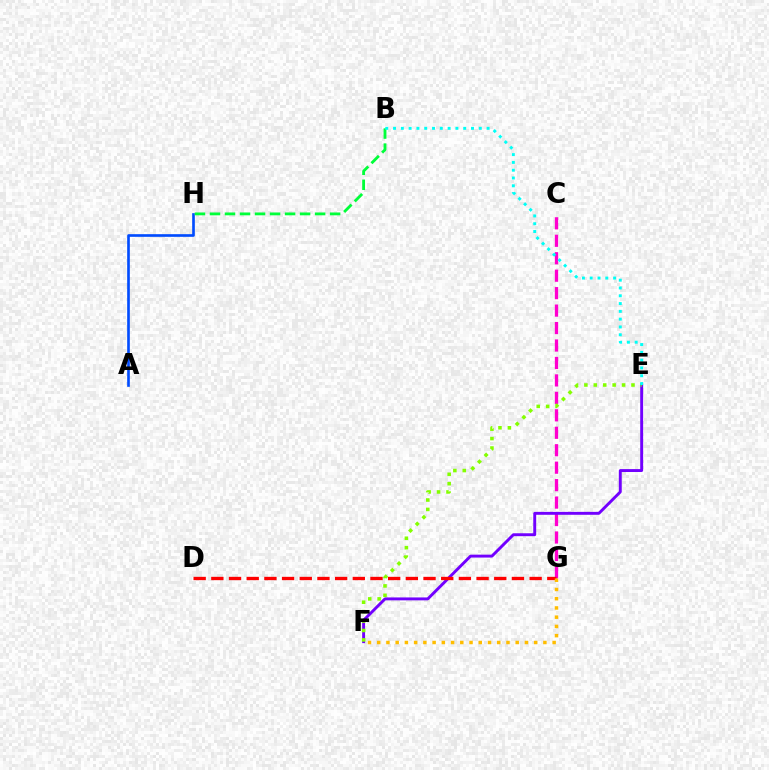{('C', 'G'): [{'color': '#ff00cf', 'line_style': 'dashed', 'thickness': 2.37}], ('E', 'F'): [{'color': '#7200ff', 'line_style': 'solid', 'thickness': 2.1}, {'color': '#84ff00', 'line_style': 'dotted', 'thickness': 2.56}], ('A', 'H'): [{'color': '#004bff', 'line_style': 'solid', 'thickness': 1.91}], ('B', 'H'): [{'color': '#00ff39', 'line_style': 'dashed', 'thickness': 2.04}], ('D', 'G'): [{'color': '#ff0000', 'line_style': 'dashed', 'thickness': 2.4}], ('F', 'G'): [{'color': '#ffbd00', 'line_style': 'dotted', 'thickness': 2.51}], ('B', 'E'): [{'color': '#00fff6', 'line_style': 'dotted', 'thickness': 2.12}]}